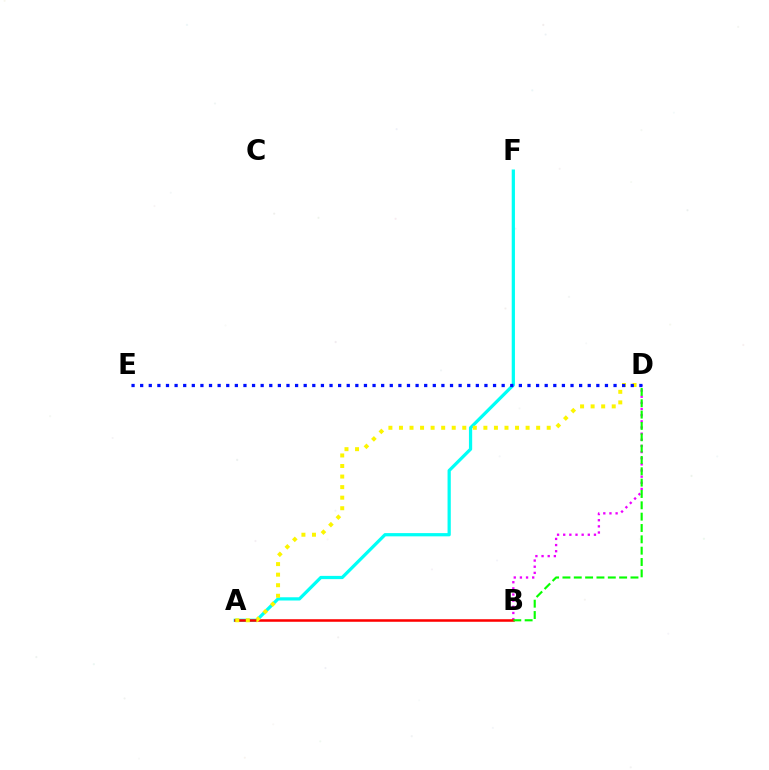{('B', 'D'): [{'color': '#ee00ff', 'line_style': 'dotted', 'thickness': 1.67}, {'color': '#08ff00', 'line_style': 'dashed', 'thickness': 1.54}], ('A', 'F'): [{'color': '#00fff6', 'line_style': 'solid', 'thickness': 2.33}], ('A', 'B'): [{'color': '#ff0000', 'line_style': 'solid', 'thickness': 1.84}], ('A', 'D'): [{'color': '#fcf500', 'line_style': 'dotted', 'thickness': 2.87}], ('D', 'E'): [{'color': '#0010ff', 'line_style': 'dotted', 'thickness': 2.34}]}